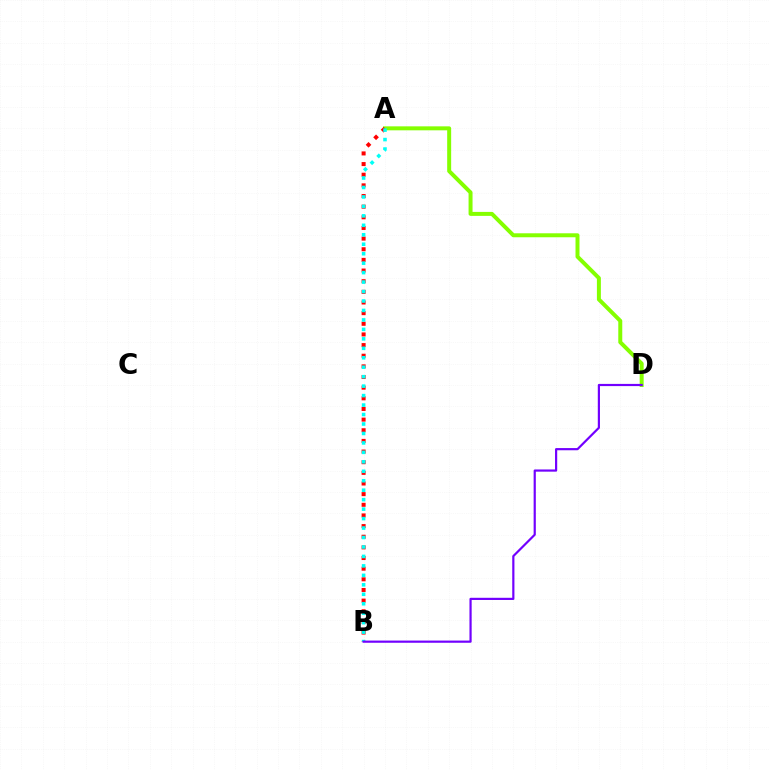{('A', 'D'): [{'color': '#84ff00', 'line_style': 'solid', 'thickness': 2.86}], ('A', 'B'): [{'color': '#ff0000', 'line_style': 'dotted', 'thickness': 2.89}, {'color': '#00fff6', 'line_style': 'dotted', 'thickness': 2.57}], ('B', 'D'): [{'color': '#7200ff', 'line_style': 'solid', 'thickness': 1.58}]}